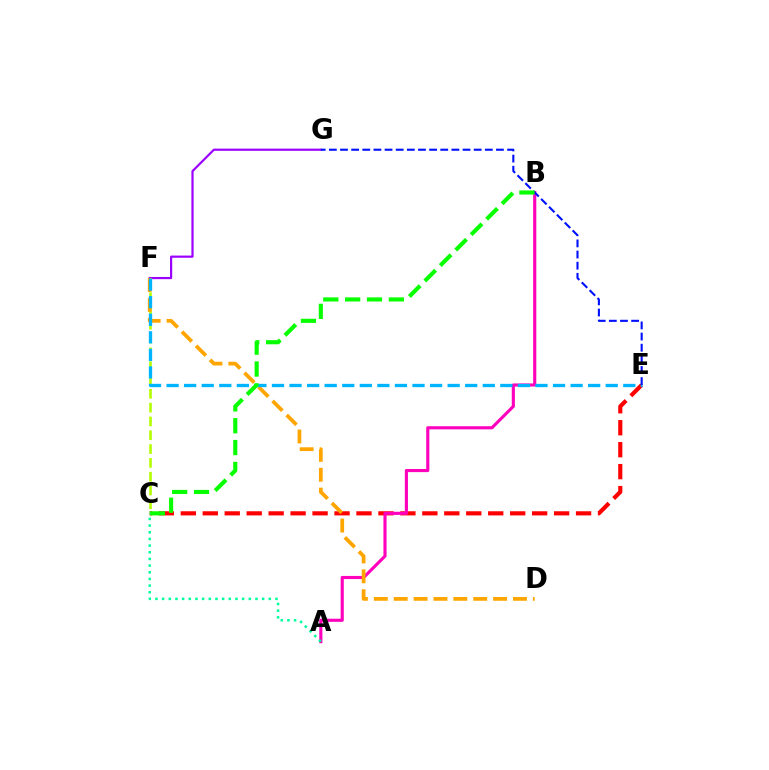{('C', 'E'): [{'color': '#ff0000', 'line_style': 'dashed', 'thickness': 2.98}], ('F', 'G'): [{'color': '#9b00ff', 'line_style': 'solid', 'thickness': 1.58}], ('C', 'F'): [{'color': '#b3ff00', 'line_style': 'dashed', 'thickness': 1.88}], ('A', 'B'): [{'color': '#ff00bd', 'line_style': 'solid', 'thickness': 2.25}], ('D', 'F'): [{'color': '#ffa500', 'line_style': 'dashed', 'thickness': 2.7}], ('E', 'F'): [{'color': '#00b5ff', 'line_style': 'dashed', 'thickness': 2.39}], ('E', 'G'): [{'color': '#0010ff', 'line_style': 'dashed', 'thickness': 1.51}], ('B', 'C'): [{'color': '#08ff00', 'line_style': 'dashed', 'thickness': 2.97}], ('A', 'C'): [{'color': '#00ff9d', 'line_style': 'dotted', 'thickness': 1.81}]}